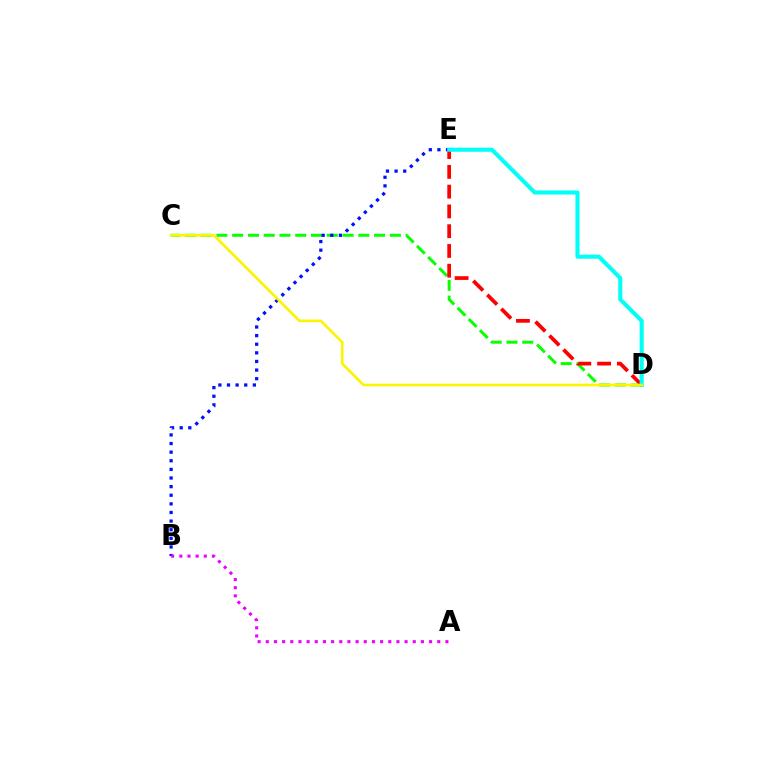{('C', 'D'): [{'color': '#08ff00', 'line_style': 'dashed', 'thickness': 2.14}, {'color': '#fcf500', 'line_style': 'solid', 'thickness': 1.9}], ('B', 'E'): [{'color': '#0010ff', 'line_style': 'dotted', 'thickness': 2.34}], ('D', 'E'): [{'color': '#ff0000', 'line_style': 'dashed', 'thickness': 2.69}, {'color': '#00fff6', 'line_style': 'solid', 'thickness': 2.94}], ('A', 'B'): [{'color': '#ee00ff', 'line_style': 'dotted', 'thickness': 2.22}]}